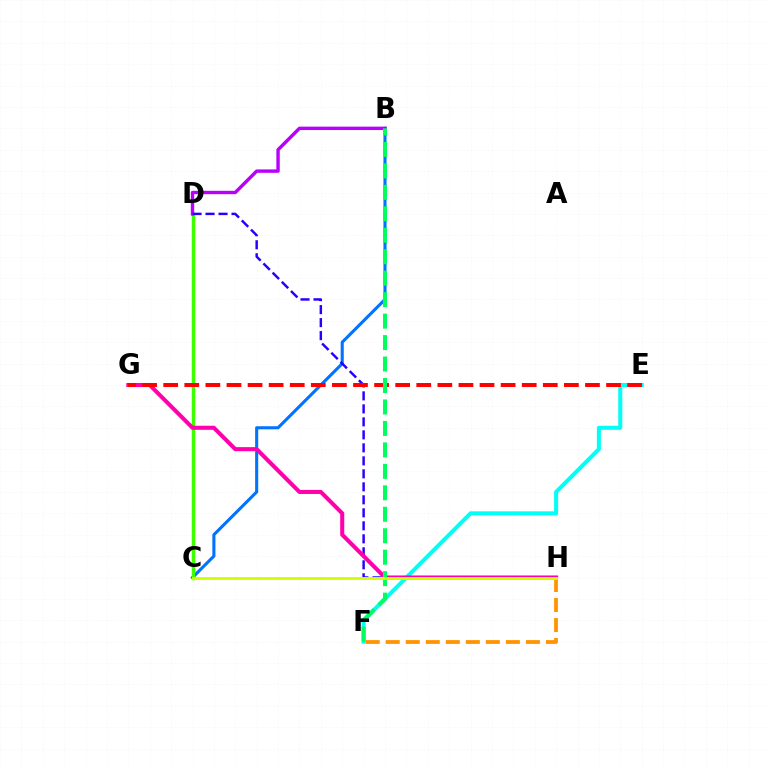{('B', 'C'): [{'color': '#0074ff', 'line_style': 'solid', 'thickness': 2.23}], ('C', 'D'): [{'color': '#3dff00', 'line_style': 'solid', 'thickness': 2.5}], ('B', 'D'): [{'color': '#b900ff', 'line_style': 'solid', 'thickness': 2.45}], ('D', 'H'): [{'color': '#2500ff', 'line_style': 'dashed', 'thickness': 1.77}], ('F', 'H'): [{'color': '#ff9400', 'line_style': 'dashed', 'thickness': 2.72}], ('E', 'F'): [{'color': '#00fff6', 'line_style': 'solid', 'thickness': 2.91}], ('G', 'H'): [{'color': '#ff00ac', 'line_style': 'solid', 'thickness': 2.93}], ('E', 'G'): [{'color': '#ff0000', 'line_style': 'dashed', 'thickness': 2.86}], ('B', 'F'): [{'color': '#00ff5c', 'line_style': 'dashed', 'thickness': 2.92}], ('C', 'H'): [{'color': '#d1ff00', 'line_style': 'solid', 'thickness': 2.07}]}